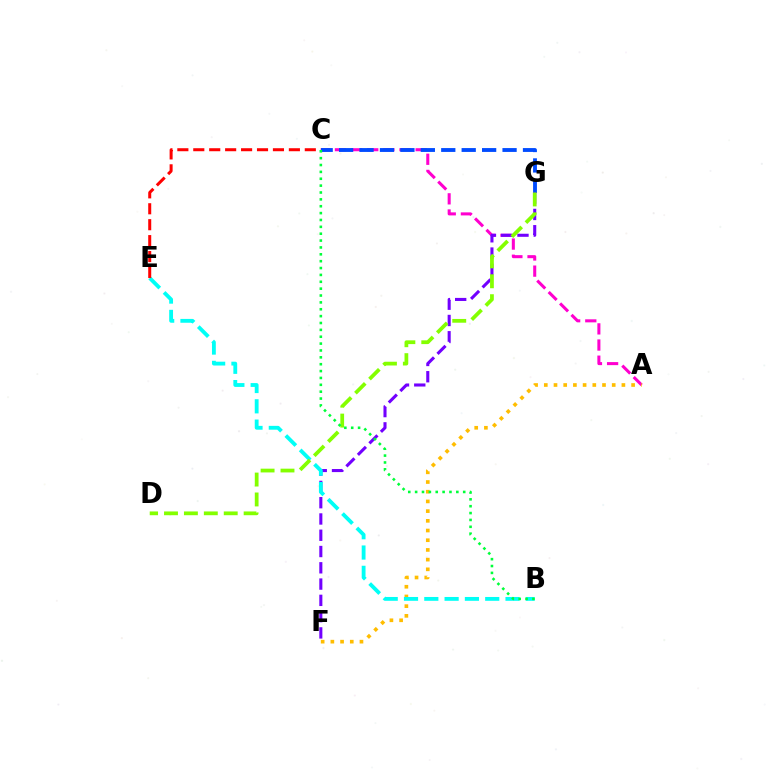{('A', 'C'): [{'color': '#ff00cf', 'line_style': 'dashed', 'thickness': 2.19}], ('A', 'F'): [{'color': '#ffbd00', 'line_style': 'dotted', 'thickness': 2.64}], ('C', 'G'): [{'color': '#004bff', 'line_style': 'dashed', 'thickness': 2.78}], ('F', 'G'): [{'color': '#7200ff', 'line_style': 'dashed', 'thickness': 2.21}], ('B', 'E'): [{'color': '#00fff6', 'line_style': 'dashed', 'thickness': 2.76}], ('D', 'G'): [{'color': '#84ff00', 'line_style': 'dashed', 'thickness': 2.7}], ('C', 'E'): [{'color': '#ff0000', 'line_style': 'dashed', 'thickness': 2.16}], ('B', 'C'): [{'color': '#00ff39', 'line_style': 'dotted', 'thickness': 1.87}]}